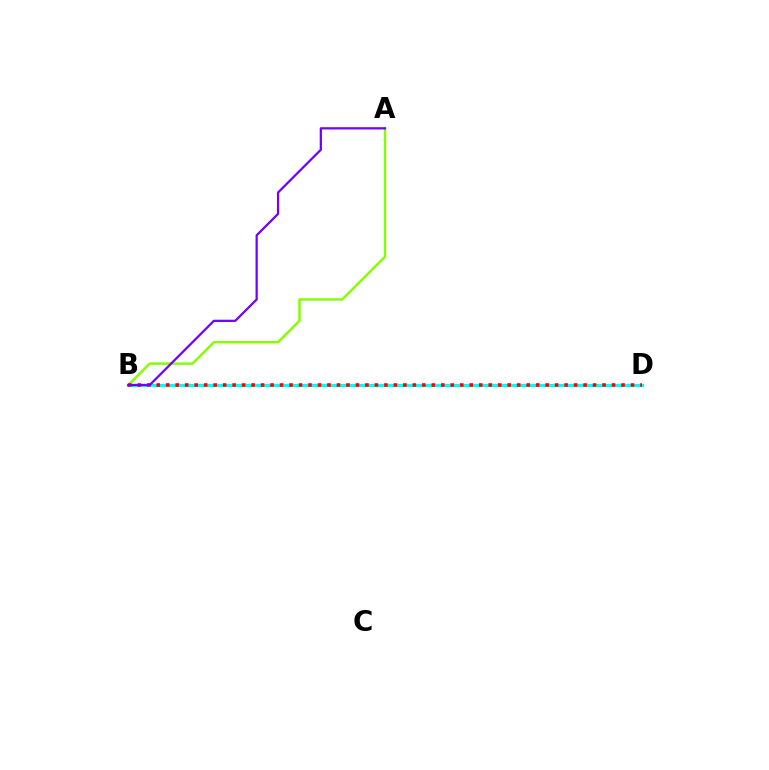{('A', 'B'): [{'color': '#84ff00', 'line_style': 'solid', 'thickness': 1.76}, {'color': '#7200ff', 'line_style': 'solid', 'thickness': 1.61}], ('B', 'D'): [{'color': '#00fff6', 'line_style': 'solid', 'thickness': 2.35}, {'color': '#ff0000', 'line_style': 'dotted', 'thickness': 2.58}]}